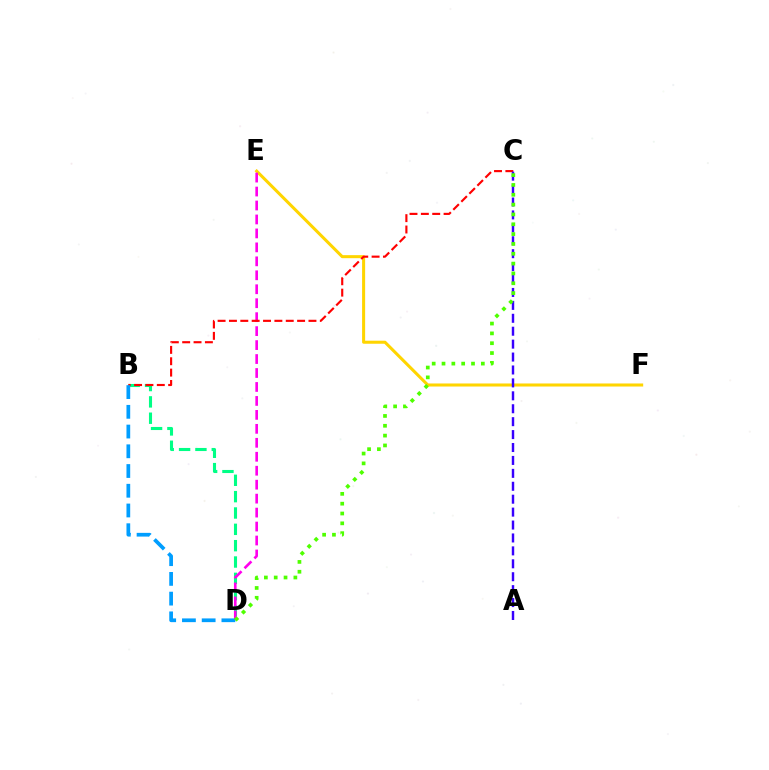{('B', 'D'): [{'color': '#00ff86', 'line_style': 'dashed', 'thickness': 2.22}, {'color': '#009eff', 'line_style': 'dashed', 'thickness': 2.68}], ('E', 'F'): [{'color': '#ffd500', 'line_style': 'solid', 'thickness': 2.19}], ('D', 'E'): [{'color': '#ff00ed', 'line_style': 'dashed', 'thickness': 1.9}], ('B', 'C'): [{'color': '#ff0000', 'line_style': 'dashed', 'thickness': 1.54}], ('A', 'C'): [{'color': '#3700ff', 'line_style': 'dashed', 'thickness': 1.76}], ('C', 'D'): [{'color': '#4fff00', 'line_style': 'dotted', 'thickness': 2.67}]}